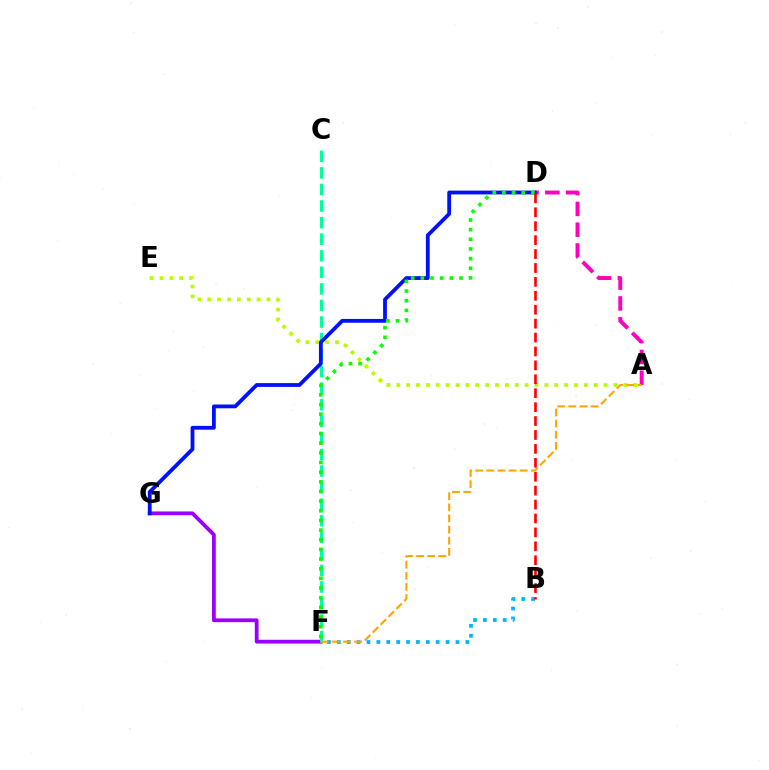{('F', 'G'): [{'color': '#9b00ff', 'line_style': 'solid', 'thickness': 2.72}], ('A', 'D'): [{'color': '#ff00bd', 'line_style': 'dashed', 'thickness': 2.82}], ('C', 'F'): [{'color': '#00ff9d', 'line_style': 'dashed', 'thickness': 2.25}], ('B', 'F'): [{'color': '#00b5ff', 'line_style': 'dotted', 'thickness': 2.69}], ('A', 'E'): [{'color': '#b3ff00', 'line_style': 'dotted', 'thickness': 2.68}], ('D', 'G'): [{'color': '#0010ff', 'line_style': 'solid', 'thickness': 2.73}], ('D', 'F'): [{'color': '#08ff00', 'line_style': 'dotted', 'thickness': 2.63}], ('A', 'F'): [{'color': '#ffa500', 'line_style': 'dashed', 'thickness': 1.51}], ('B', 'D'): [{'color': '#ff0000', 'line_style': 'dashed', 'thickness': 1.89}]}